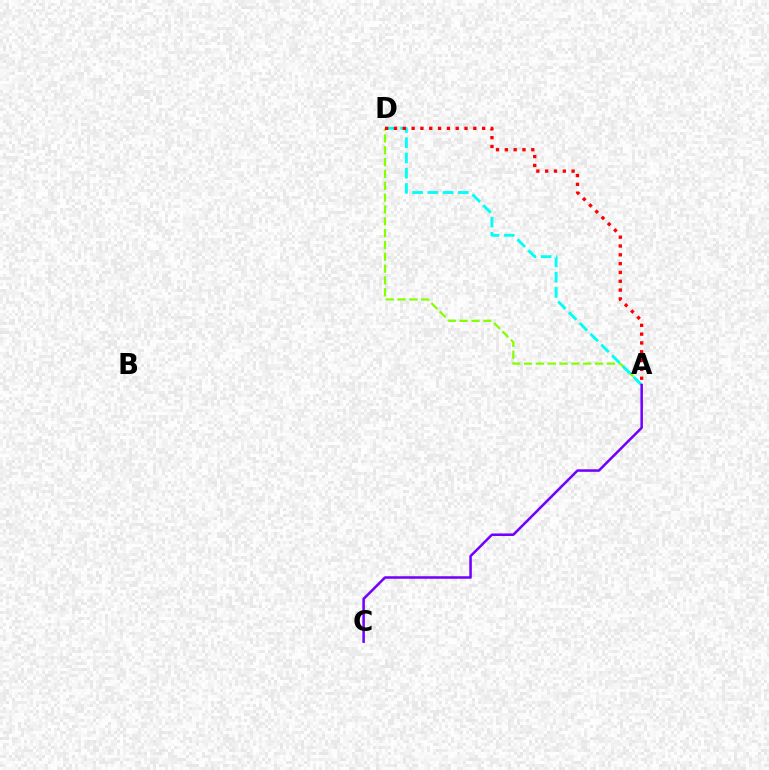{('A', 'D'): [{'color': '#84ff00', 'line_style': 'dashed', 'thickness': 1.61}, {'color': '#00fff6', 'line_style': 'dashed', 'thickness': 2.07}, {'color': '#ff0000', 'line_style': 'dotted', 'thickness': 2.4}], ('A', 'C'): [{'color': '#7200ff', 'line_style': 'solid', 'thickness': 1.82}]}